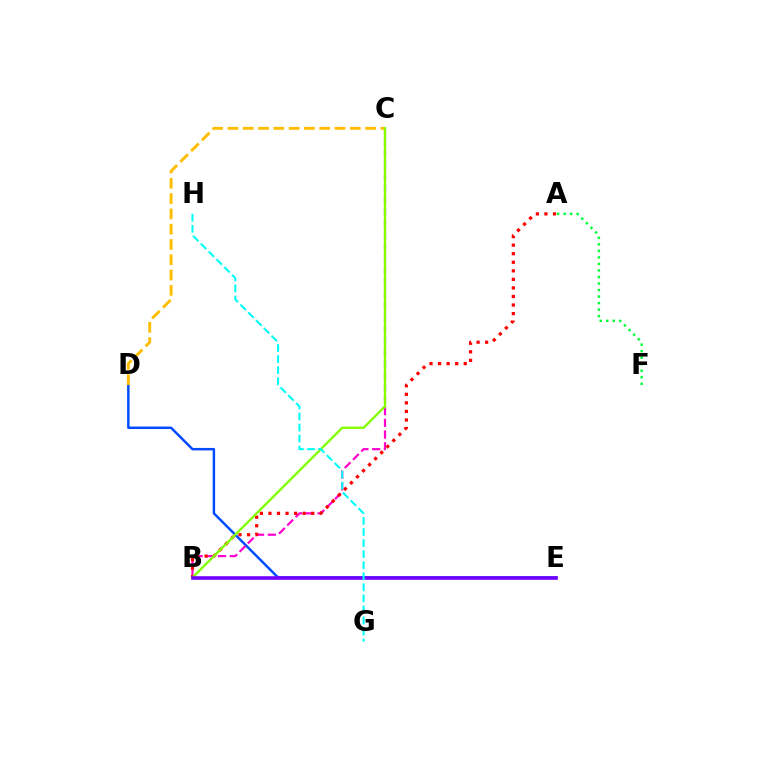{('D', 'E'): [{'color': '#004bff', 'line_style': 'solid', 'thickness': 1.77}], ('B', 'C'): [{'color': '#ff00cf', 'line_style': 'dashed', 'thickness': 1.59}, {'color': '#84ff00', 'line_style': 'solid', 'thickness': 1.7}], ('A', 'F'): [{'color': '#00ff39', 'line_style': 'dotted', 'thickness': 1.77}], ('C', 'D'): [{'color': '#ffbd00', 'line_style': 'dashed', 'thickness': 2.08}], ('A', 'B'): [{'color': '#ff0000', 'line_style': 'dotted', 'thickness': 2.32}], ('B', 'E'): [{'color': '#7200ff', 'line_style': 'solid', 'thickness': 2.6}], ('G', 'H'): [{'color': '#00fff6', 'line_style': 'dashed', 'thickness': 1.5}]}